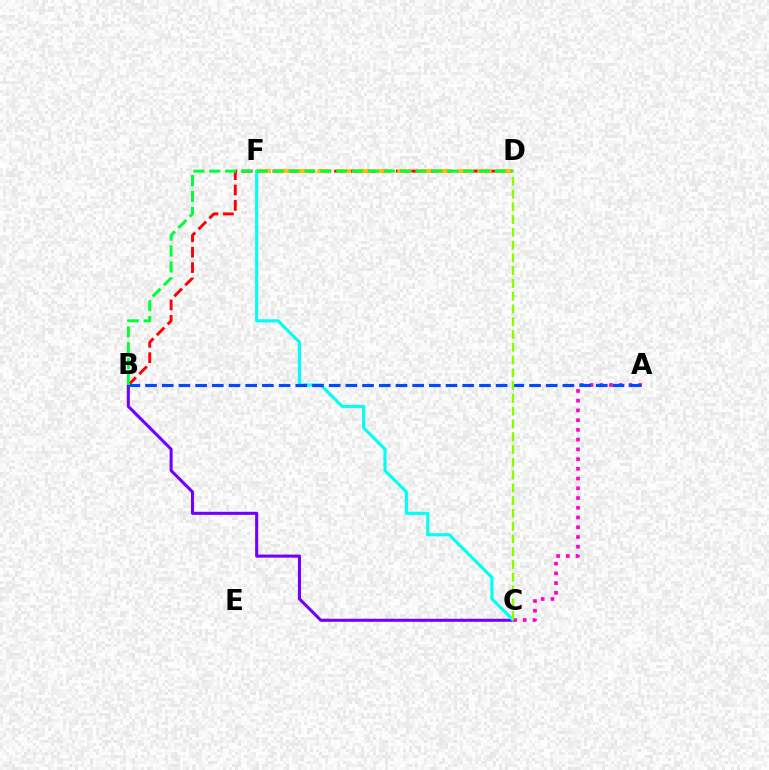{('B', 'C'): [{'color': '#7200ff', 'line_style': 'solid', 'thickness': 2.2}], ('B', 'D'): [{'color': '#ff0000', 'line_style': 'dashed', 'thickness': 2.09}, {'color': '#00ff39', 'line_style': 'dashed', 'thickness': 2.16}], ('C', 'F'): [{'color': '#00fff6', 'line_style': 'solid', 'thickness': 2.26}], ('A', 'C'): [{'color': '#ff00cf', 'line_style': 'dotted', 'thickness': 2.64}], ('D', 'F'): [{'color': '#ffbd00', 'line_style': 'dashed', 'thickness': 2.72}], ('A', 'B'): [{'color': '#004bff', 'line_style': 'dashed', 'thickness': 2.27}], ('C', 'D'): [{'color': '#84ff00', 'line_style': 'dashed', 'thickness': 1.74}]}